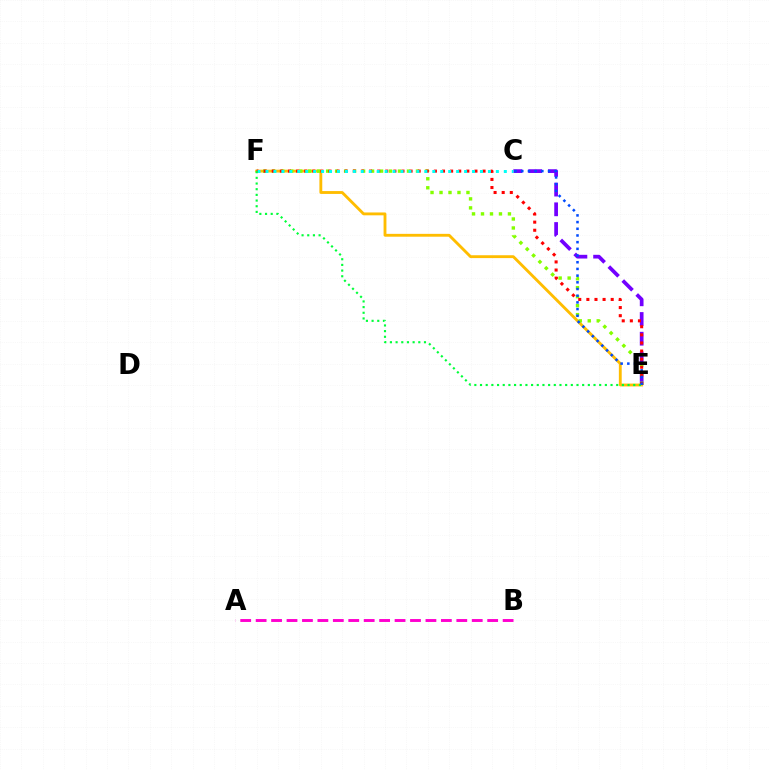{('C', 'E'): [{'color': '#7200ff', 'line_style': 'dashed', 'thickness': 2.68}, {'color': '#004bff', 'line_style': 'dotted', 'thickness': 1.82}], ('E', 'F'): [{'color': '#ffbd00', 'line_style': 'solid', 'thickness': 2.05}, {'color': '#84ff00', 'line_style': 'dotted', 'thickness': 2.44}, {'color': '#ff0000', 'line_style': 'dotted', 'thickness': 2.2}, {'color': '#00ff39', 'line_style': 'dotted', 'thickness': 1.54}], ('A', 'B'): [{'color': '#ff00cf', 'line_style': 'dashed', 'thickness': 2.1}], ('C', 'F'): [{'color': '#00fff6', 'line_style': 'dotted', 'thickness': 2.16}]}